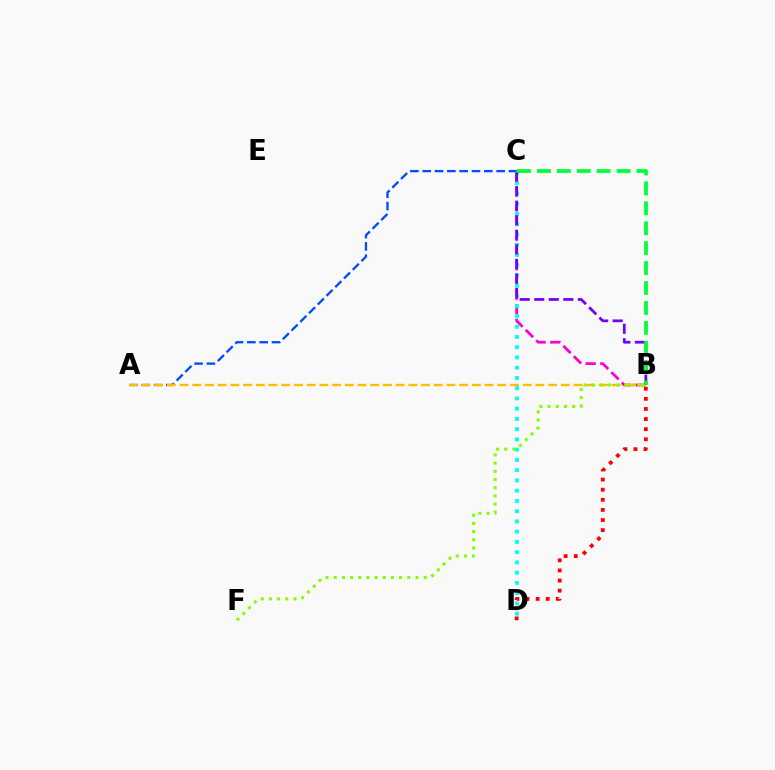{('B', 'C'): [{'color': '#ff00cf', 'line_style': 'dashed', 'thickness': 2.0}, {'color': '#7200ff', 'line_style': 'dashed', 'thickness': 1.98}, {'color': '#00ff39', 'line_style': 'dashed', 'thickness': 2.71}], ('B', 'D'): [{'color': '#ff0000', 'line_style': 'dotted', 'thickness': 2.75}], ('A', 'C'): [{'color': '#004bff', 'line_style': 'dashed', 'thickness': 1.67}], ('A', 'B'): [{'color': '#ffbd00', 'line_style': 'dashed', 'thickness': 1.73}], ('B', 'F'): [{'color': '#84ff00', 'line_style': 'dotted', 'thickness': 2.22}], ('C', 'D'): [{'color': '#00fff6', 'line_style': 'dotted', 'thickness': 2.78}]}